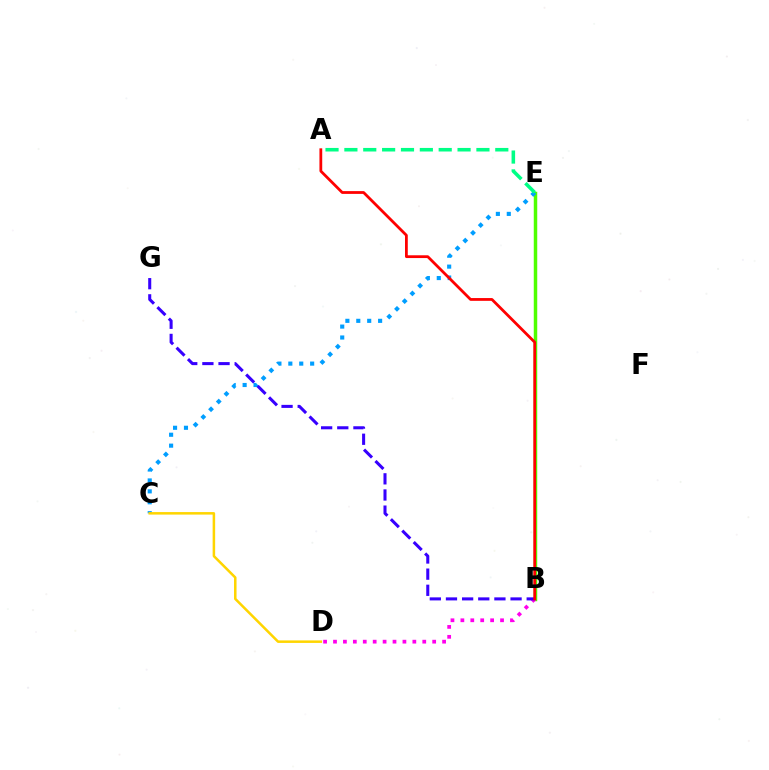{('B', 'E'): [{'color': '#4fff00', 'line_style': 'solid', 'thickness': 2.5}], ('B', 'D'): [{'color': '#ff00ed', 'line_style': 'dotted', 'thickness': 2.69}], ('C', 'E'): [{'color': '#009eff', 'line_style': 'dotted', 'thickness': 2.96}], ('A', 'E'): [{'color': '#00ff86', 'line_style': 'dashed', 'thickness': 2.56}], ('B', 'G'): [{'color': '#3700ff', 'line_style': 'dashed', 'thickness': 2.19}], ('A', 'B'): [{'color': '#ff0000', 'line_style': 'solid', 'thickness': 2.0}], ('C', 'D'): [{'color': '#ffd500', 'line_style': 'solid', 'thickness': 1.81}]}